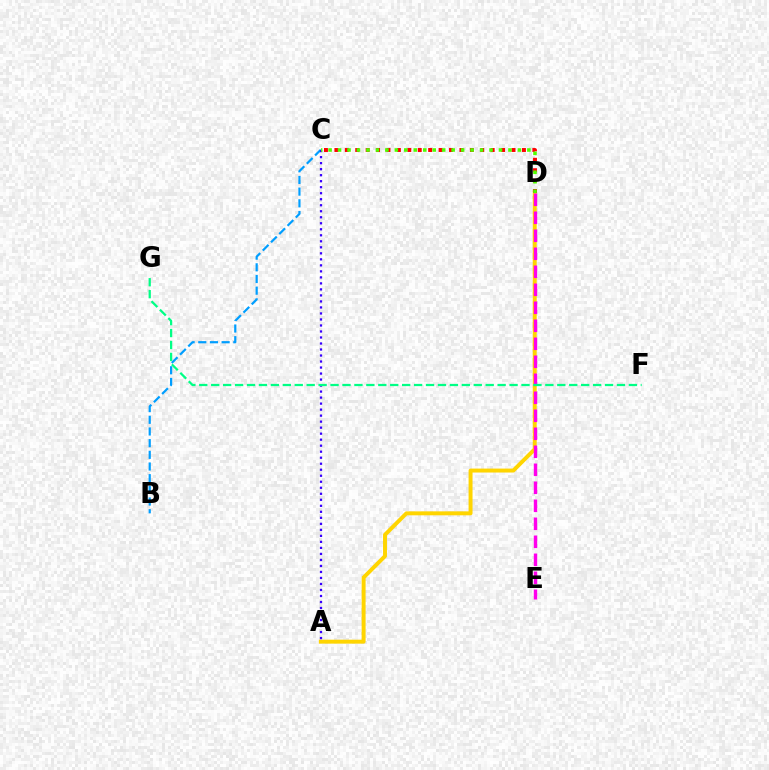{('A', 'D'): [{'color': '#ffd500', 'line_style': 'solid', 'thickness': 2.85}], ('C', 'D'): [{'color': '#ff0000', 'line_style': 'dotted', 'thickness': 2.83}, {'color': '#4fff00', 'line_style': 'dotted', 'thickness': 2.57}], ('B', 'C'): [{'color': '#009eff', 'line_style': 'dashed', 'thickness': 1.59}], ('A', 'C'): [{'color': '#3700ff', 'line_style': 'dotted', 'thickness': 1.63}], ('D', 'E'): [{'color': '#ff00ed', 'line_style': 'dashed', 'thickness': 2.45}], ('F', 'G'): [{'color': '#00ff86', 'line_style': 'dashed', 'thickness': 1.62}]}